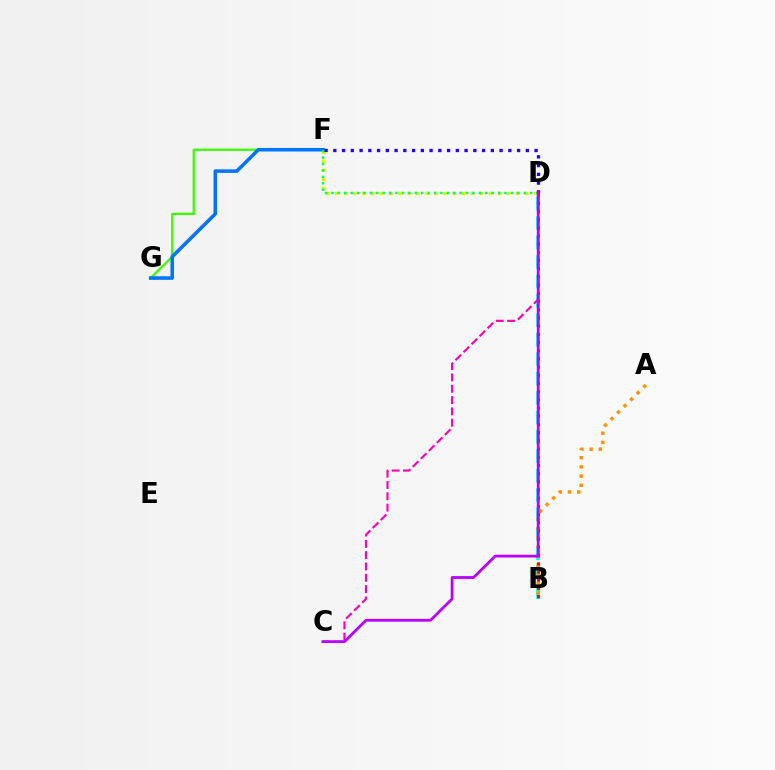{('D', 'F'): [{'color': '#d1ff00', 'line_style': 'dotted', 'thickness': 2.46}, {'color': '#00ff5c', 'line_style': 'dotted', 'thickness': 1.74}, {'color': '#2500ff', 'line_style': 'dotted', 'thickness': 2.38}], ('F', 'G'): [{'color': '#3dff00', 'line_style': 'solid', 'thickness': 1.65}, {'color': '#0074ff', 'line_style': 'solid', 'thickness': 2.56}], ('B', 'D'): [{'color': '#00fff6', 'line_style': 'dashed', 'thickness': 2.64}, {'color': '#ff0000', 'line_style': 'dotted', 'thickness': 2.23}], ('A', 'B'): [{'color': '#ff9400', 'line_style': 'dotted', 'thickness': 2.5}], ('C', 'D'): [{'color': '#ff00ac', 'line_style': 'dashed', 'thickness': 1.54}, {'color': '#b900ff', 'line_style': 'solid', 'thickness': 2.0}]}